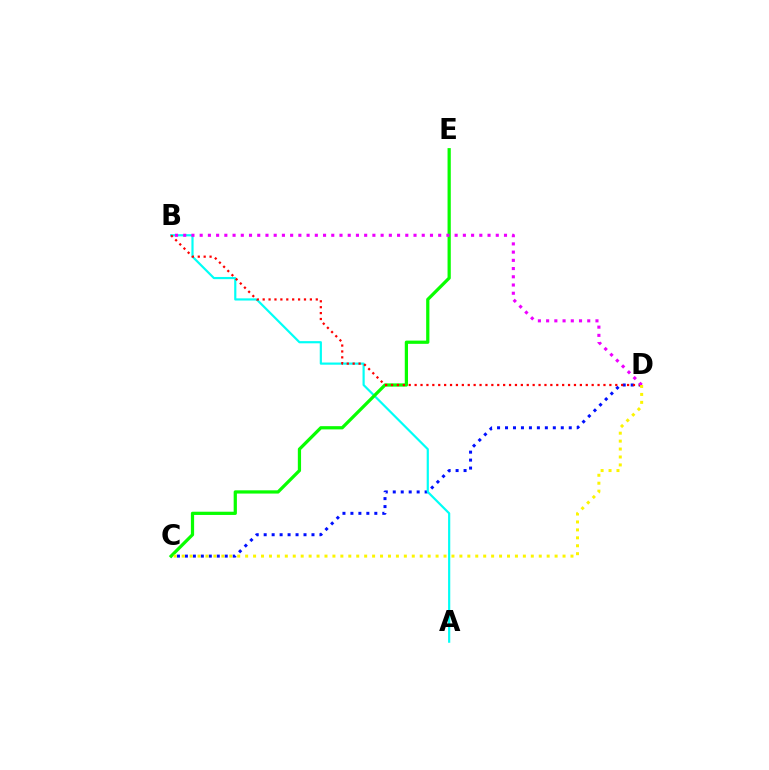{('C', 'D'): [{'color': '#0010ff', 'line_style': 'dotted', 'thickness': 2.16}, {'color': '#fcf500', 'line_style': 'dotted', 'thickness': 2.16}], ('A', 'B'): [{'color': '#00fff6', 'line_style': 'solid', 'thickness': 1.57}], ('C', 'E'): [{'color': '#08ff00', 'line_style': 'solid', 'thickness': 2.33}], ('B', 'D'): [{'color': '#ff0000', 'line_style': 'dotted', 'thickness': 1.6}, {'color': '#ee00ff', 'line_style': 'dotted', 'thickness': 2.23}]}